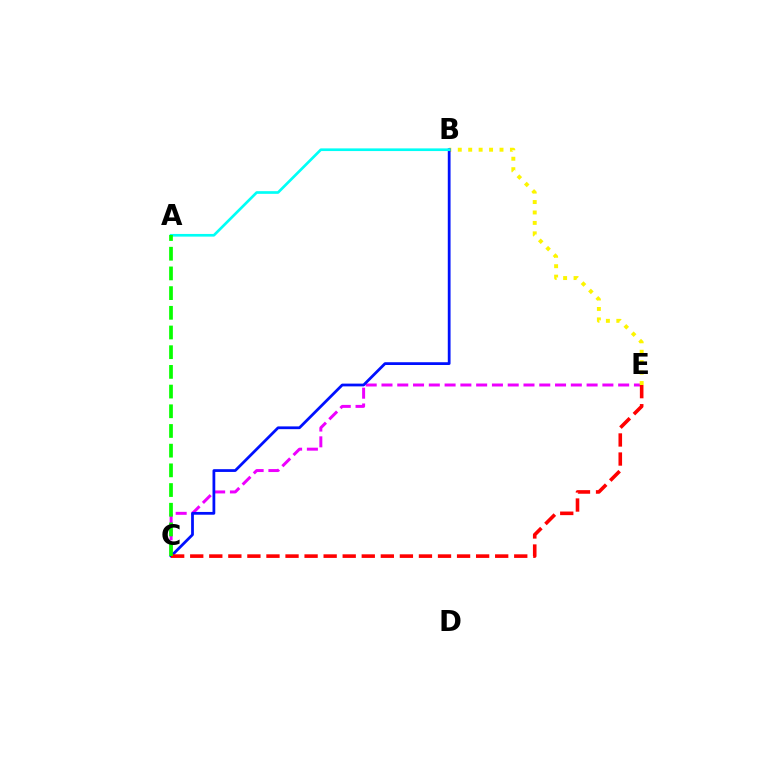{('C', 'E'): [{'color': '#ee00ff', 'line_style': 'dashed', 'thickness': 2.14}, {'color': '#ff0000', 'line_style': 'dashed', 'thickness': 2.59}], ('B', 'E'): [{'color': '#fcf500', 'line_style': 'dotted', 'thickness': 2.83}], ('B', 'C'): [{'color': '#0010ff', 'line_style': 'solid', 'thickness': 1.99}], ('A', 'B'): [{'color': '#00fff6', 'line_style': 'solid', 'thickness': 1.92}], ('A', 'C'): [{'color': '#08ff00', 'line_style': 'dashed', 'thickness': 2.68}]}